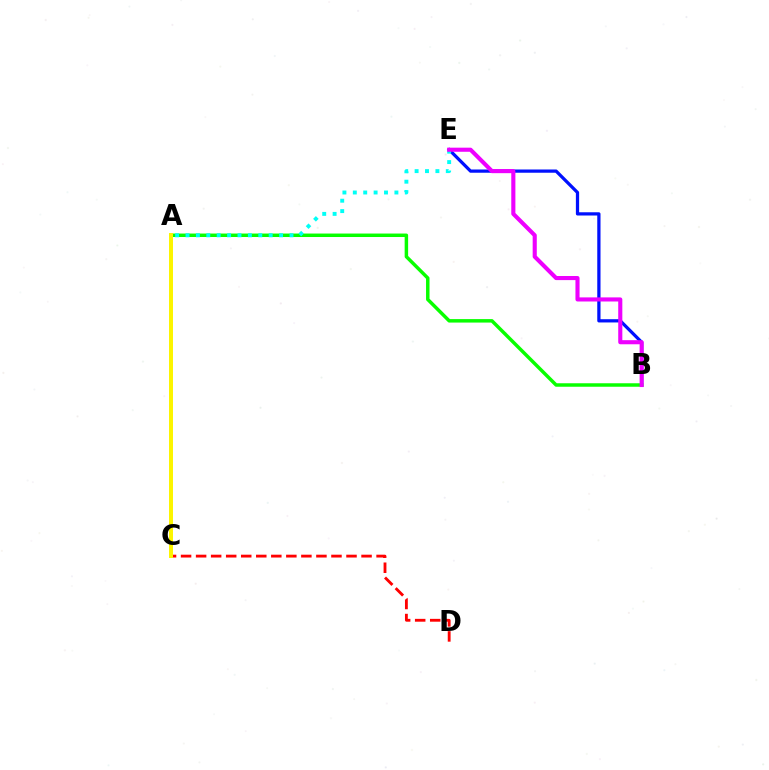{('B', 'E'): [{'color': '#0010ff', 'line_style': 'solid', 'thickness': 2.34}, {'color': '#ee00ff', 'line_style': 'solid', 'thickness': 2.95}], ('A', 'B'): [{'color': '#08ff00', 'line_style': 'solid', 'thickness': 2.5}], ('A', 'E'): [{'color': '#00fff6', 'line_style': 'dotted', 'thickness': 2.83}], ('C', 'D'): [{'color': '#ff0000', 'line_style': 'dashed', 'thickness': 2.04}], ('A', 'C'): [{'color': '#fcf500', 'line_style': 'solid', 'thickness': 2.87}]}